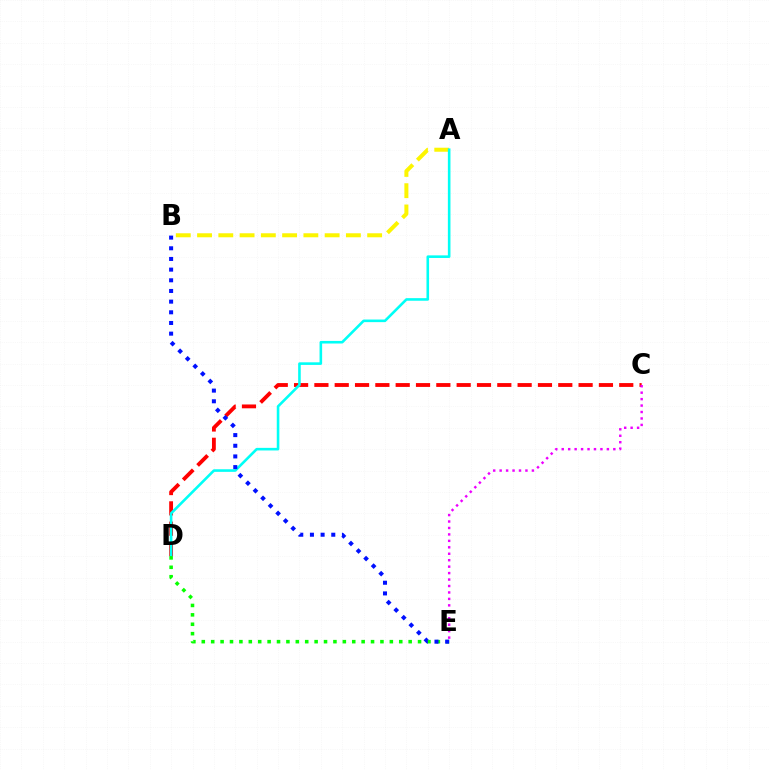{('A', 'B'): [{'color': '#fcf500', 'line_style': 'dashed', 'thickness': 2.89}], ('C', 'D'): [{'color': '#ff0000', 'line_style': 'dashed', 'thickness': 2.76}], ('A', 'D'): [{'color': '#00fff6', 'line_style': 'solid', 'thickness': 1.87}], ('D', 'E'): [{'color': '#08ff00', 'line_style': 'dotted', 'thickness': 2.55}], ('C', 'E'): [{'color': '#ee00ff', 'line_style': 'dotted', 'thickness': 1.75}], ('B', 'E'): [{'color': '#0010ff', 'line_style': 'dotted', 'thickness': 2.9}]}